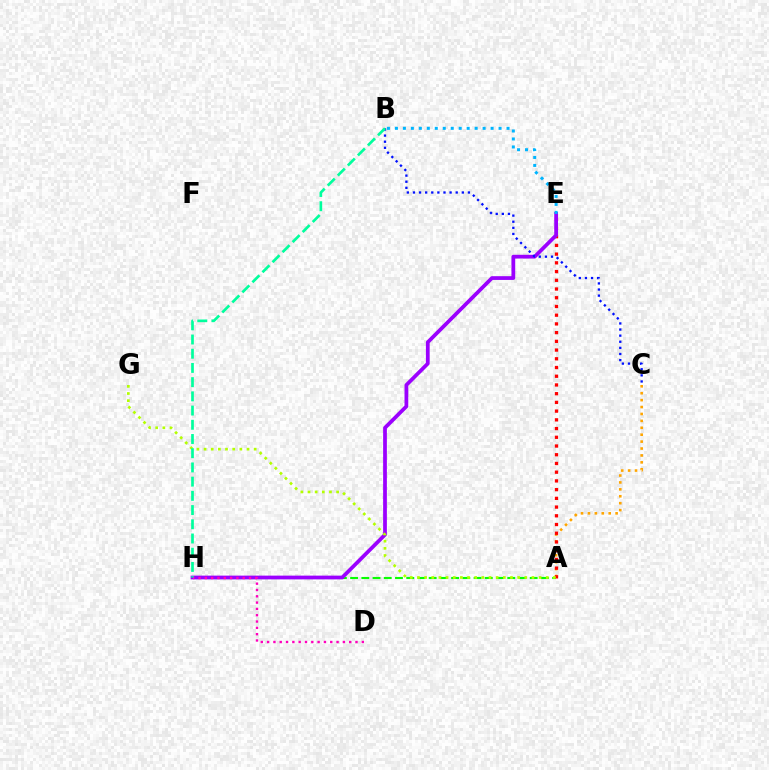{('A', 'H'): [{'color': '#08ff00', 'line_style': 'dashed', 'thickness': 1.53}], ('A', 'C'): [{'color': '#ffa500', 'line_style': 'dotted', 'thickness': 1.88}], ('A', 'E'): [{'color': '#ff0000', 'line_style': 'dotted', 'thickness': 2.37}], ('E', 'H'): [{'color': '#9b00ff', 'line_style': 'solid', 'thickness': 2.7}], ('B', 'C'): [{'color': '#0010ff', 'line_style': 'dotted', 'thickness': 1.66}], ('D', 'H'): [{'color': '#ff00bd', 'line_style': 'dotted', 'thickness': 1.72}], ('A', 'G'): [{'color': '#b3ff00', 'line_style': 'dotted', 'thickness': 1.94}], ('B', 'H'): [{'color': '#00ff9d', 'line_style': 'dashed', 'thickness': 1.93}], ('B', 'E'): [{'color': '#00b5ff', 'line_style': 'dotted', 'thickness': 2.17}]}